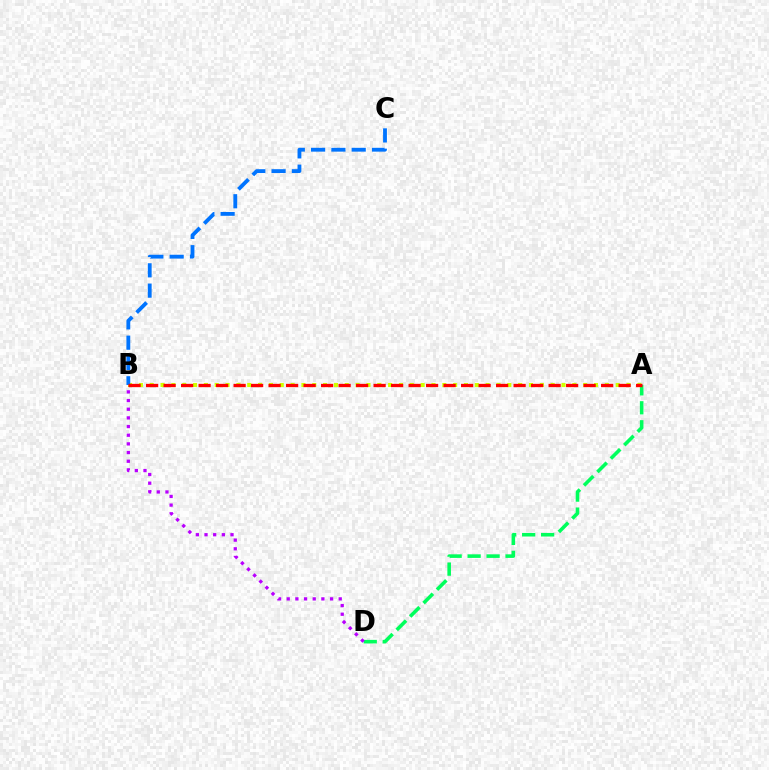{('A', 'D'): [{'color': '#00ff5c', 'line_style': 'dashed', 'thickness': 2.58}], ('B', 'D'): [{'color': '#b900ff', 'line_style': 'dotted', 'thickness': 2.35}], ('A', 'B'): [{'color': '#d1ff00', 'line_style': 'dotted', 'thickness': 2.94}, {'color': '#ff0000', 'line_style': 'dashed', 'thickness': 2.38}], ('B', 'C'): [{'color': '#0074ff', 'line_style': 'dashed', 'thickness': 2.76}]}